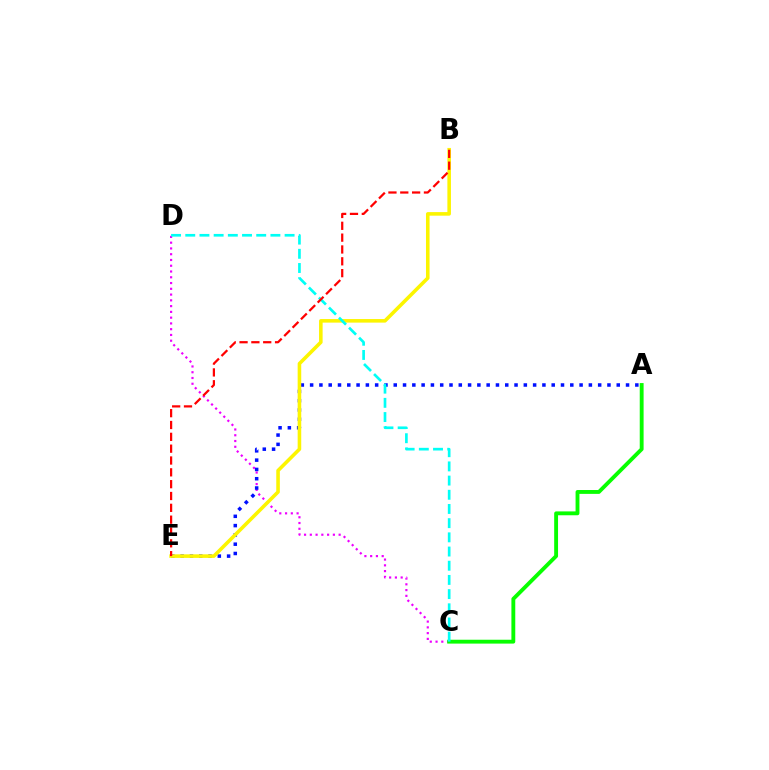{('C', 'D'): [{'color': '#ee00ff', 'line_style': 'dotted', 'thickness': 1.57}, {'color': '#00fff6', 'line_style': 'dashed', 'thickness': 1.93}], ('A', 'E'): [{'color': '#0010ff', 'line_style': 'dotted', 'thickness': 2.52}], ('A', 'C'): [{'color': '#08ff00', 'line_style': 'solid', 'thickness': 2.78}], ('B', 'E'): [{'color': '#fcf500', 'line_style': 'solid', 'thickness': 2.57}, {'color': '#ff0000', 'line_style': 'dashed', 'thickness': 1.61}]}